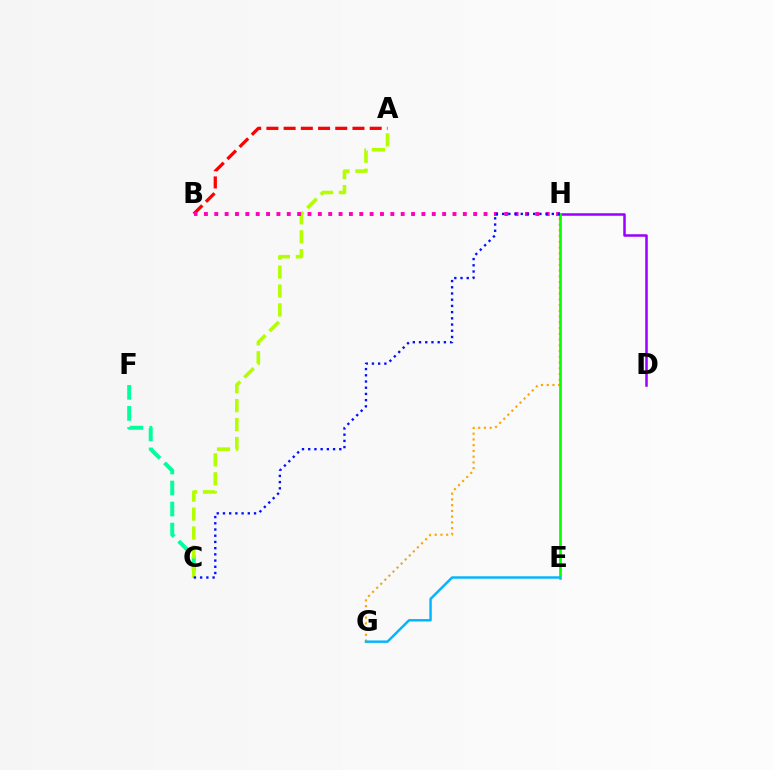{('G', 'H'): [{'color': '#ffa500', 'line_style': 'dotted', 'thickness': 1.56}], ('A', 'B'): [{'color': '#ff0000', 'line_style': 'dashed', 'thickness': 2.34}], ('D', 'H'): [{'color': '#9b00ff', 'line_style': 'solid', 'thickness': 1.8}], ('E', 'H'): [{'color': '#08ff00', 'line_style': 'solid', 'thickness': 1.95}], ('E', 'G'): [{'color': '#00b5ff', 'line_style': 'solid', 'thickness': 1.75}], ('C', 'F'): [{'color': '#00ff9d', 'line_style': 'dashed', 'thickness': 2.86}], ('A', 'C'): [{'color': '#b3ff00', 'line_style': 'dashed', 'thickness': 2.57}], ('B', 'H'): [{'color': '#ff00bd', 'line_style': 'dotted', 'thickness': 2.81}], ('C', 'H'): [{'color': '#0010ff', 'line_style': 'dotted', 'thickness': 1.69}]}